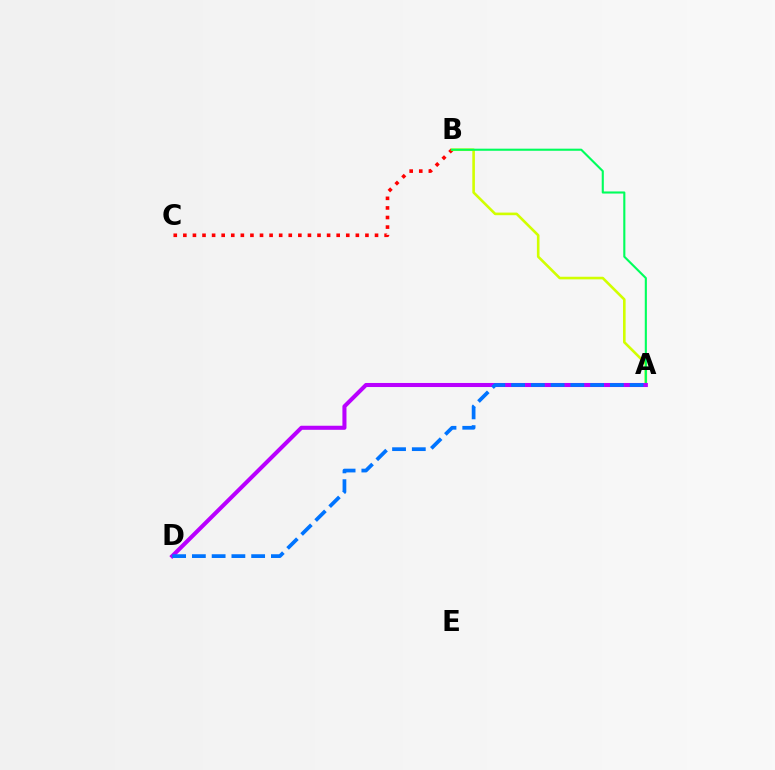{('B', 'C'): [{'color': '#ff0000', 'line_style': 'dotted', 'thickness': 2.6}], ('A', 'B'): [{'color': '#d1ff00', 'line_style': 'solid', 'thickness': 1.87}, {'color': '#00ff5c', 'line_style': 'solid', 'thickness': 1.52}], ('A', 'D'): [{'color': '#b900ff', 'line_style': 'solid', 'thickness': 2.92}, {'color': '#0074ff', 'line_style': 'dashed', 'thickness': 2.68}]}